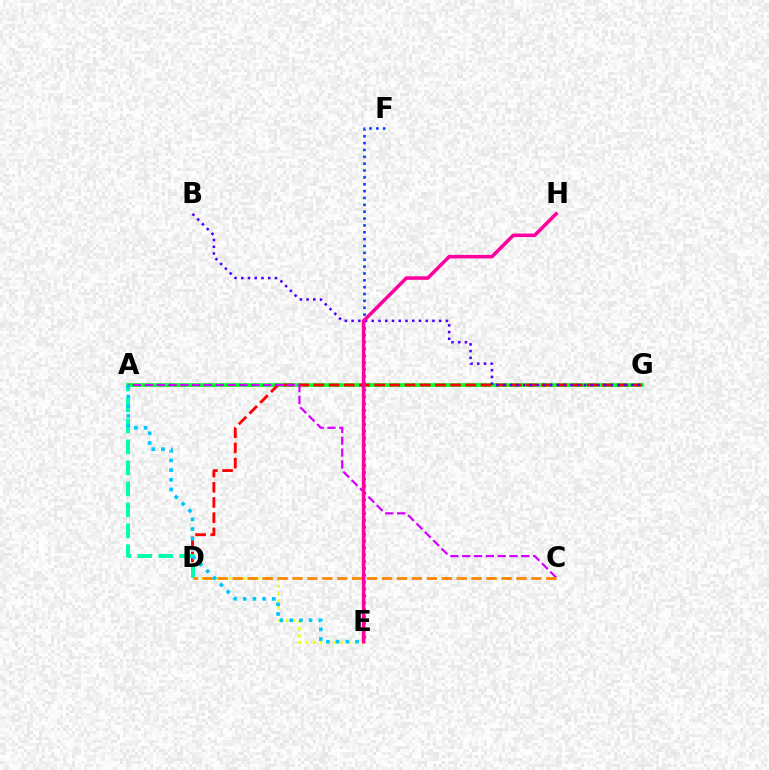{('A', 'G'): [{'color': '#66ff00', 'line_style': 'dotted', 'thickness': 2.09}, {'color': '#00ff27', 'line_style': 'solid', 'thickness': 2.62}], ('E', 'F'): [{'color': '#003fff', 'line_style': 'dotted', 'thickness': 1.86}], ('D', 'G'): [{'color': '#ff0000', 'line_style': 'dashed', 'thickness': 2.06}], ('A', 'C'): [{'color': '#d600ff', 'line_style': 'dashed', 'thickness': 1.61}], ('A', 'D'): [{'color': '#00ffaf', 'line_style': 'dashed', 'thickness': 2.85}], ('B', 'G'): [{'color': '#4f00ff', 'line_style': 'dotted', 'thickness': 1.83}], ('D', 'E'): [{'color': '#eeff00', 'line_style': 'dotted', 'thickness': 1.91}], ('C', 'D'): [{'color': '#ff8800', 'line_style': 'dashed', 'thickness': 2.03}], ('E', 'H'): [{'color': '#ff00a0', 'line_style': 'solid', 'thickness': 2.54}], ('A', 'E'): [{'color': '#00c7ff', 'line_style': 'dotted', 'thickness': 2.63}]}